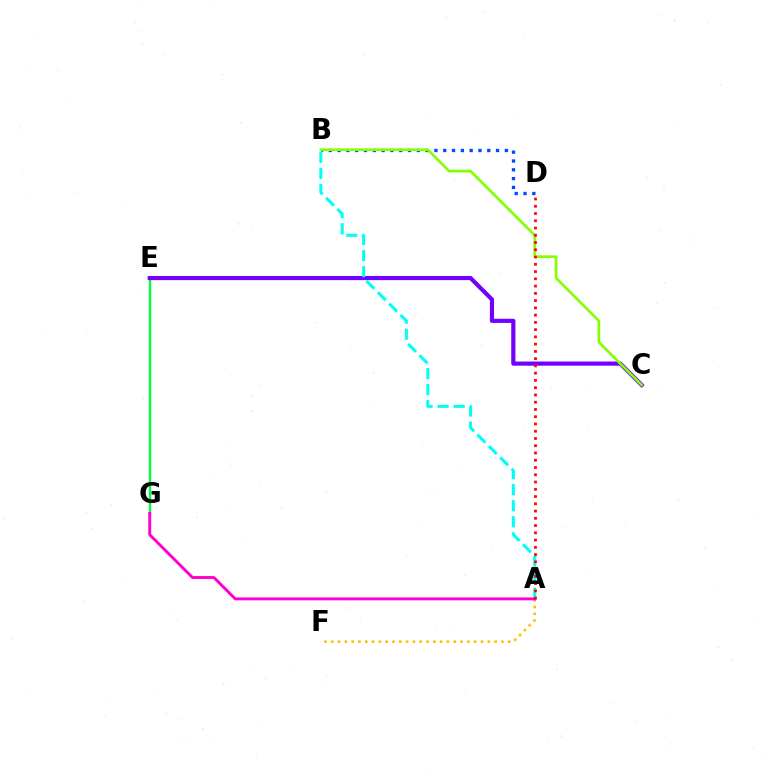{('E', 'G'): [{'color': '#00ff39', 'line_style': 'solid', 'thickness': 1.72}], ('B', 'D'): [{'color': '#004bff', 'line_style': 'dotted', 'thickness': 2.39}], ('C', 'E'): [{'color': '#7200ff', 'line_style': 'solid', 'thickness': 2.99}], ('B', 'C'): [{'color': '#84ff00', 'line_style': 'solid', 'thickness': 1.92}], ('A', 'F'): [{'color': '#ffbd00', 'line_style': 'dotted', 'thickness': 1.85}], ('A', 'B'): [{'color': '#00fff6', 'line_style': 'dashed', 'thickness': 2.18}], ('A', 'G'): [{'color': '#ff00cf', 'line_style': 'solid', 'thickness': 2.1}], ('A', 'D'): [{'color': '#ff0000', 'line_style': 'dotted', 'thickness': 1.97}]}